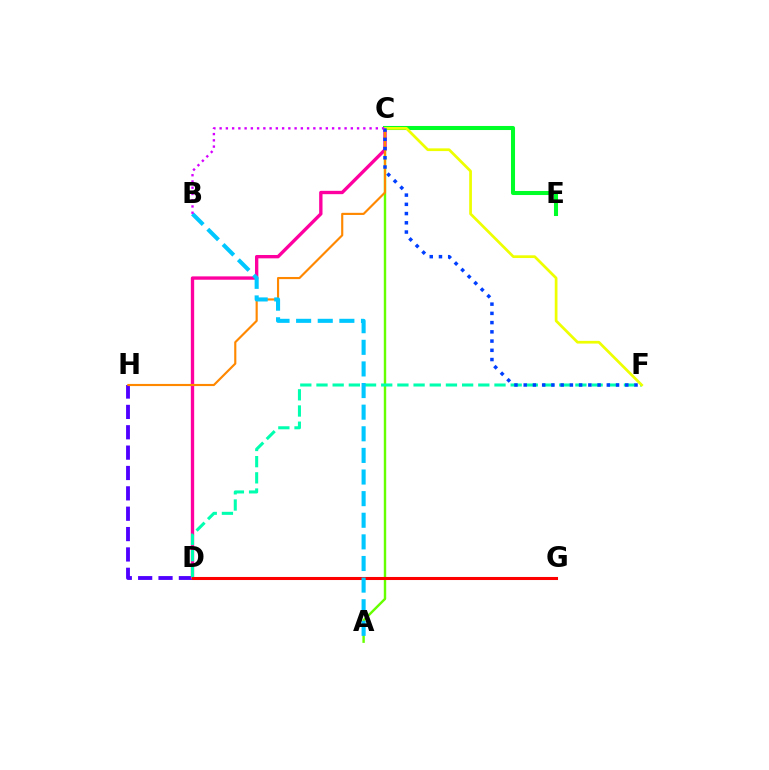{('A', 'C'): [{'color': '#66ff00', 'line_style': 'solid', 'thickness': 1.74}], ('D', 'H'): [{'color': '#4f00ff', 'line_style': 'dashed', 'thickness': 2.77}], ('C', 'D'): [{'color': '#ff00a0', 'line_style': 'solid', 'thickness': 2.41}], ('D', 'F'): [{'color': '#00ffaf', 'line_style': 'dashed', 'thickness': 2.2}], ('D', 'G'): [{'color': '#ff0000', 'line_style': 'solid', 'thickness': 2.2}], ('C', 'H'): [{'color': '#ff8800', 'line_style': 'solid', 'thickness': 1.55}], ('C', 'E'): [{'color': '#00ff27', 'line_style': 'solid', 'thickness': 2.93}], ('C', 'F'): [{'color': '#eeff00', 'line_style': 'solid', 'thickness': 1.96}, {'color': '#003fff', 'line_style': 'dotted', 'thickness': 2.51}], ('A', 'B'): [{'color': '#00c7ff', 'line_style': 'dashed', 'thickness': 2.94}], ('B', 'C'): [{'color': '#d600ff', 'line_style': 'dotted', 'thickness': 1.7}]}